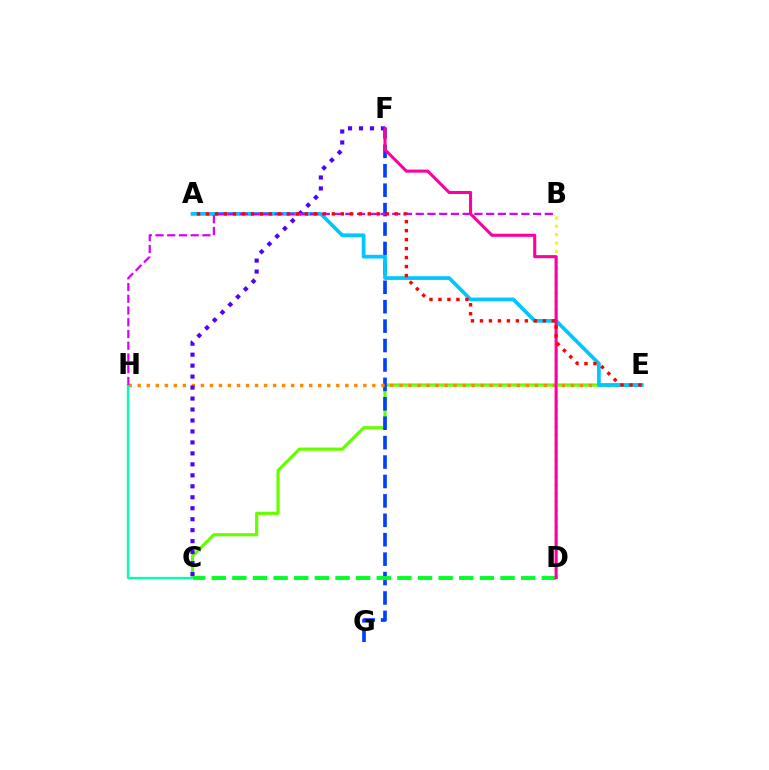{('C', 'E'): [{'color': '#66ff00', 'line_style': 'solid', 'thickness': 2.31}], ('F', 'G'): [{'color': '#003fff', 'line_style': 'dashed', 'thickness': 2.64}], ('E', 'H'): [{'color': '#ff8800', 'line_style': 'dotted', 'thickness': 2.45}], ('B', 'D'): [{'color': '#eeff00', 'line_style': 'dotted', 'thickness': 2.27}], ('A', 'E'): [{'color': '#00c7ff', 'line_style': 'solid', 'thickness': 2.68}, {'color': '#ff0000', 'line_style': 'dotted', 'thickness': 2.44}], ('C', 'F'): [{'color': '#4f00ff', 'line_style': 'dotted', 'thickness': 2.98}], ('C', 'H'): [{'color': '#00ffaf', 'line_style': 'solid', 'thickness': 1.66}], ('B', 'H'): [{'color': '#d600ff', 'line_style': 'dashed', 'thickness': 1.59}], ('C', 'D'): [{'color': '#00ff27', 'line_style': 'dashed', 'thickness': 2.8}], ('D', 'F'): [{'color': '#ff00a0', 'line_style': 'solid', 'thickness': 2.22}]}